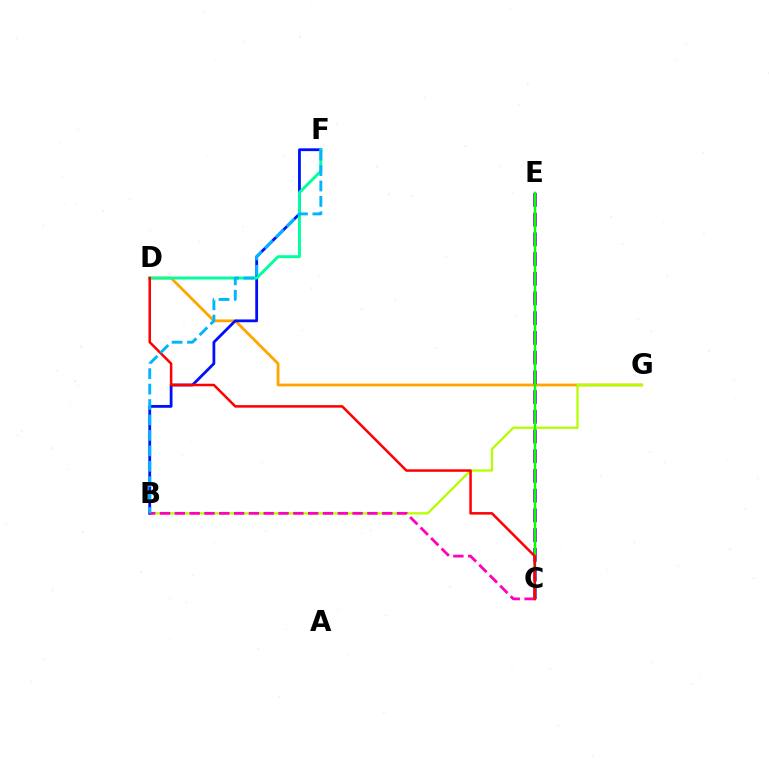{('D', 'G'): [{'color': '#ffa500', 'line_style': 'solid', 'thickness': 2.02}], ('B', 'G'): [{'color': '#b3ff00', 'line_style': 'solid', 'thickness': 1.64}], ('C', 'E'): [{'color': '#9b00ff', 'line_style': 'dashed', 'thickness': 2.68}, {'color': '#08ff00', 'line_style': 'solid', 'thickness': 1.8}], ('B', 'F'): [{'color': '#0010ff', 'line_style': 'solid', 'thickness': 2.01}, {'color': '#00b5ff', 'line_style': 'dashed', 'thickness': 2.1}], ('B', 'C'): [{'color': '#ff00bd', 'line_style': 'dashed', 'thickness': 2.01}], ('D', 'F'): [{'color': '#00ff9d', 'line_style': 'solid', 'thickness': 2.11}], ('C', 'D'): [{'color': '#ff0000', 'line_style': 'solid', 'thickness': 1.81}]}